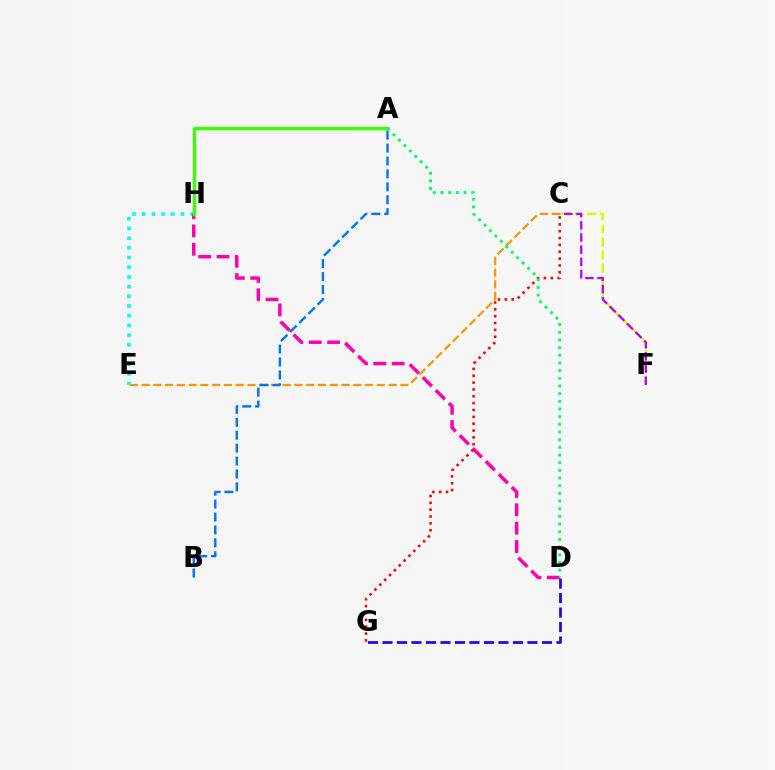{('C', 'F'): [{'color': '#d1ff00', 'line_style': 'dashed', 'thickness': 1.77}, {'color': '#b900ff', 'line_style': 'dashed', 'thickness': 1.65}], ('C', 'E'): [{'color': '#ff9400', 'line_style': 'dashed', 'thickness': 1.6}], ('A', 'B'): [{'color': '#0074ff', 'line_style': 'dashed', 'thickness': 1.75}], ('E', 'H'): [{'color': '#00fff6', 'line_style': 'dotted', 'thickness': 2.64}], ('D', 'H'): [{'color': '#ff00ac', 'line_style': 'dashed', 'thickness': 2.49}], ('A', 'H'): [{'color': '#3dff00', 'line_style': 'solid', 'thickness': 2.43}], ('C', 'G'): [{'color': '#ff0000', 'line_style': 'dotted', 'thickness': 1.86}], ('A', 'D'): [{'color': '#00ff5c', 'line_style': 'dotted', 'thickness': 2.08}], ('D', 'G'): [{'color': '#2500ff', 'line_style': 'dashed', 'thickness': 1.97}]}